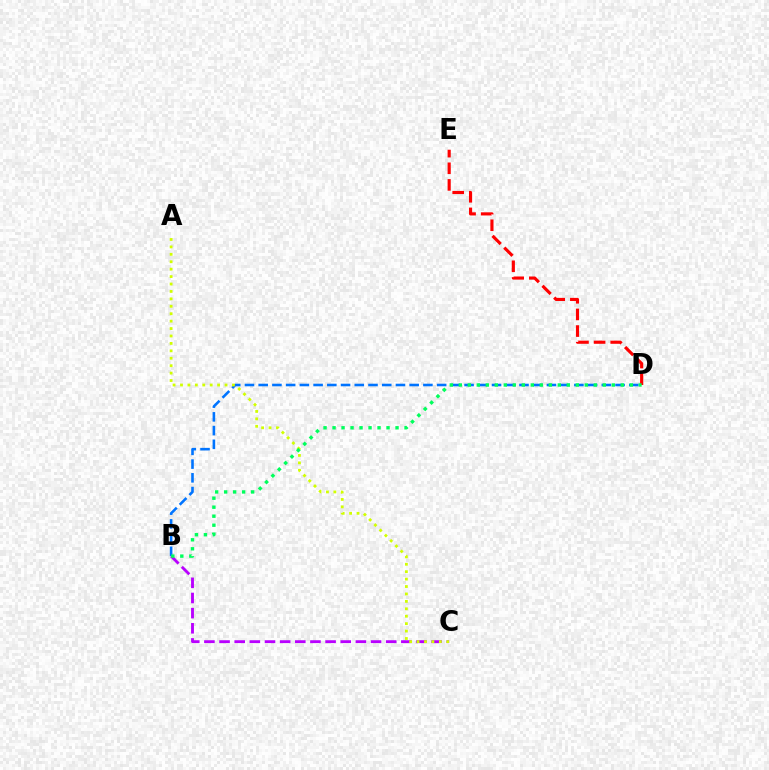{('B', 'D'): [{'color': '#0074ff', 'line_style': 'dashed', 'thickness': 1.86}, {'color': '#00ff5c', 'line_style': 'dotted', 'thickness': 2.45}], ('B', 'C'): [{'color': '#b900ff', 'line_style': 'dashed', 'thickness': 2.06}], ('D', 'E'): [{'color': '#ff0000', 'line_style': 'dashed', 'thickness': 2.26}], ('A', 'C'): [{'color': '#d1ff00', 'line_style': 'dotted', 'thickness': 2.02}]}